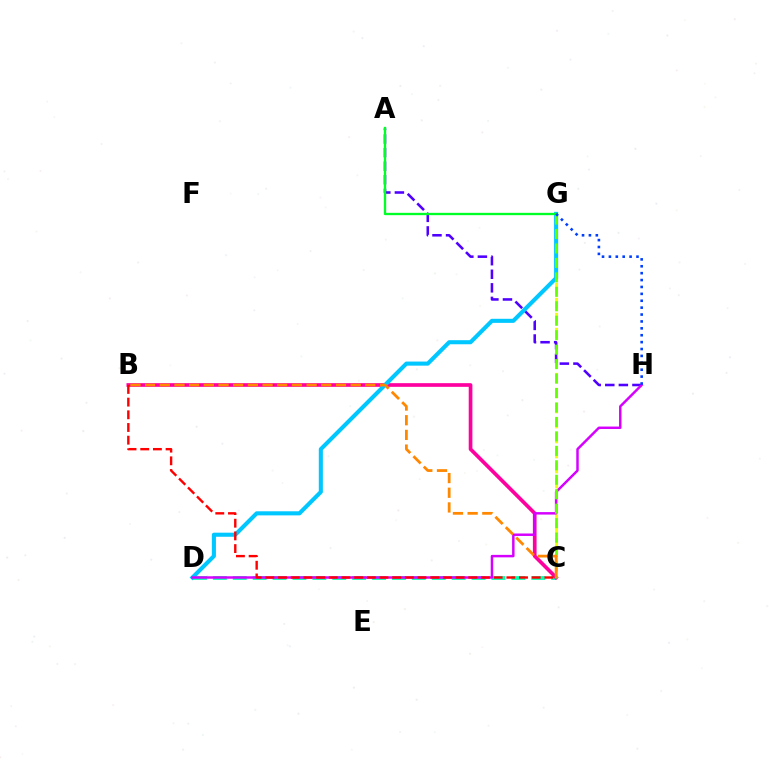{('C', 'D'): [{'color': '#00ffaf', 'line_style': 'dashed', 'thickness': 2.7}], ('C', 'G'): [{'color': '#eeff00', 'line_style': 'dashed', 'thickness': 2.04}, {'color': '#66ff00', 'line_style': 'dashed', 'thickness': 1.96}], ('B', 'C'): [{'color': '#ff00a0', 'line_style': 'solid', 'thickness': 2.65}, {'color': '#ff0000', 'line_style': 'dashed', 'thickness': 1.72}, {'color': '#ff8800', 'line_style': 'dashed', 'thickness': 1.99}], ('A', 'H'): [{'color': '#4f00ff', 'line_style': 'dashed', 'thickness': 1.84}], ('D', 'G'): [{'color': '#00c7ff', 'line_style': 'solid', 'thickness': 2.94}], ('D', 'H'): [{'color': '#d600ff', 'line_style': 'solid', 'thickness': 1.78}], ('A', 'G'): [{'color': '#00ff27', 'line_style': 'solid', 'thickness': 1.68}], ('G', 'H'): [{'color': '#003fff', 'line_style': 'dotted', 'thickness': 1.87}]}